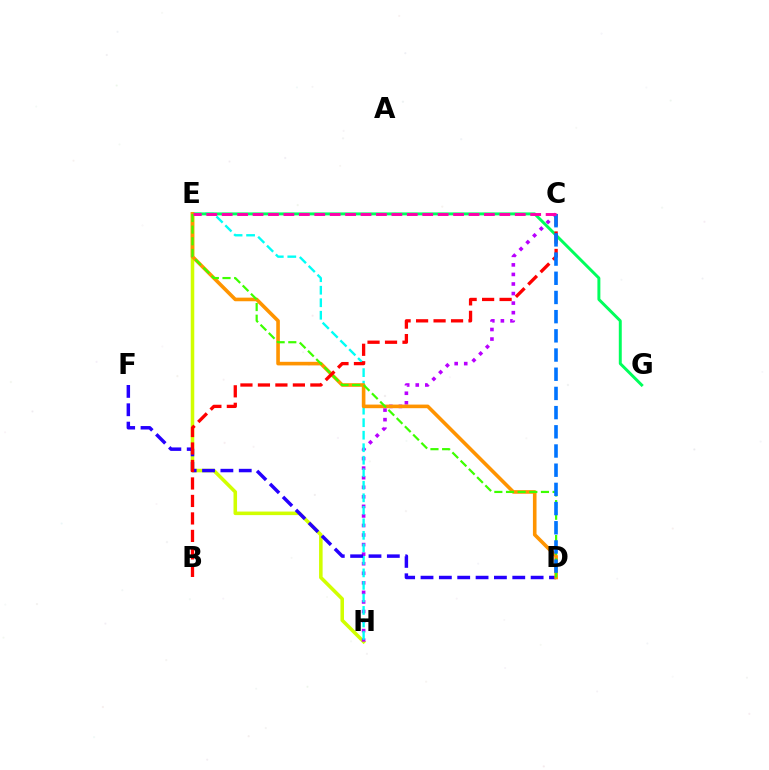{('E', 'H'): [{'color': '#d1ff00', 'line_style': 'solid', 'thickness': 2.56}, {'color': '#00fff6', 'line_style': 'dashed', 'thickness': 1.7}], ('C', 'H'): [{'color': '#b900ff', 'line_style': 'dotted', 'thickness': 2.6}], ('E', 'G'): [{'color': '#00ff5c', 'line_style': 'solid', 'thickness': 2.13}], ('D', 'F'): [{'color': '#2500ff', 'line_style': 'dashed', 'thickness': 2.49}], ('D', 'E'): [{'color': '#ff9400', 'line_style': 'solid', 'thickness': 2.6}, {'color': '#3dff00', 'line_style': 'dashed', 'thickness': 1.58}], ('B', 'C'): [{'color': '#ff0000', 'line_style': 'dashed', 'thickness': 2.38}], ('C', 'D'): [{'color': '#0074ff', 'line_style': 'dashed', 'thickness': 2.61}], ('C', 'E'): [{'color': '#ff00ac', 'line_style': 'dashed', 'thickness': 2.1}]}